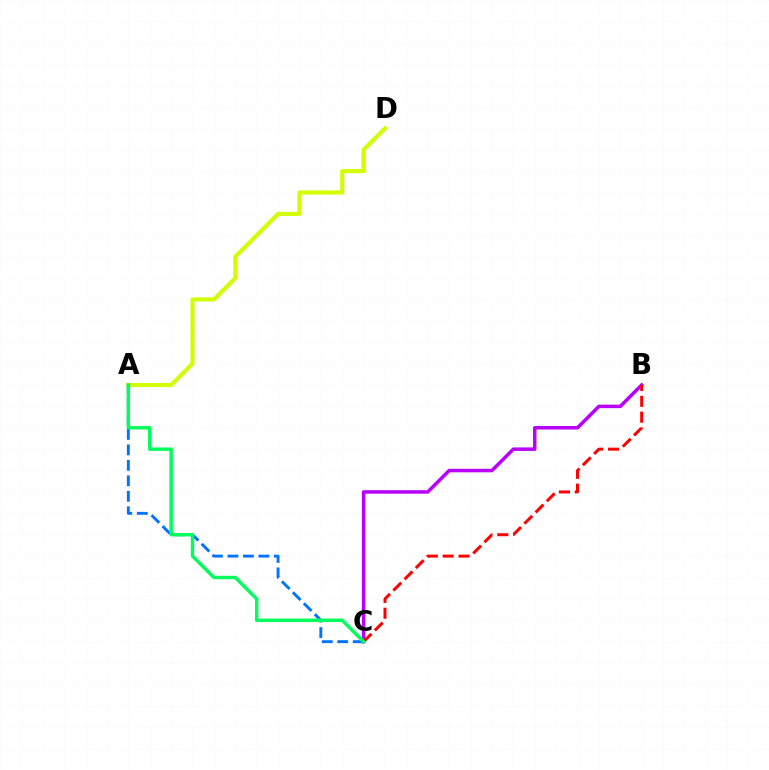{('B', 'C'): [{'color': '#b900ff', 'line_style': 'solid', 'thickness': 2.52}, {'color': '#ff0000', 'line_style': 'dashed', 'thickness': 2.16}], ('A', 'C'): [{'color': '#0074ff', 'line_style': 'dashed', 'thickness': 2.1}, {'color': '#00ff5c', 'line_style': 'solid', 'thickness': 2.47}], ('A', 'D'): [{'color': '#d1ff00', 'line_style': 'solid', 'thickness': 2.95}]}